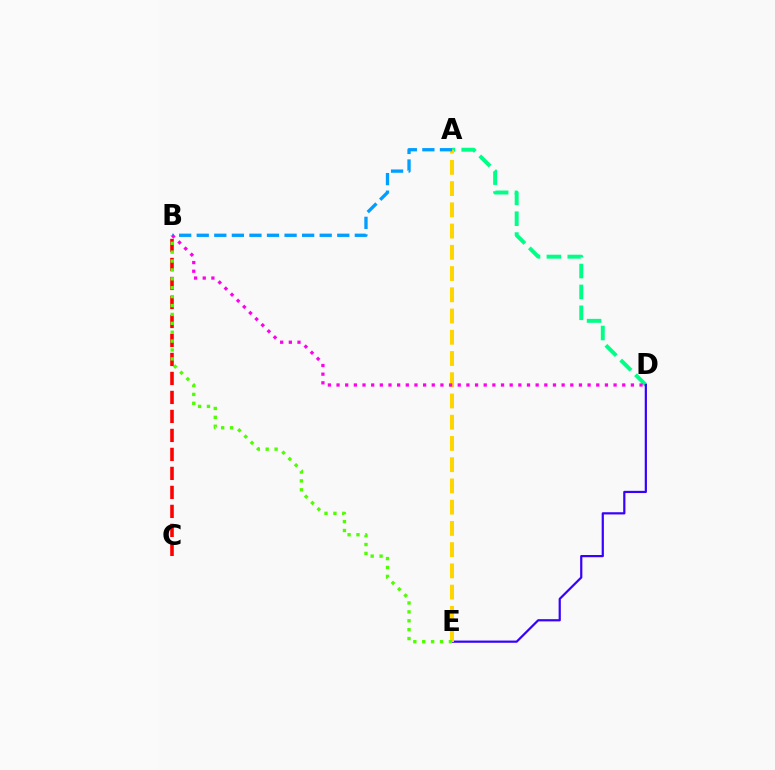{('A', 'D'): [{'color': '#00ff86', 'line_style': 'dashed', 'thickness': 2.84}], ('D', 'E'): [{'color': '#3700ff', 'line_style': 'solid', 'thickness': 1.59}], ('B', 'C'): [{'color': '#ff0000', 'line_style': 'dashed', 'thickness': 2.58}], ('A', 'E'): [{'color': '#ffd500', 'line_style': 'dashed', 'thickness': 2.89}], ('B', 'E'): [{'color': '#4fff00', 'line_style': 'dotted', 'thickness': 2.42}], ('A', 'B'): [{'color': '#009eff', 'line_style': 'dashed', 'thickness': 2.39}], ('B', 'D'): [{'color': '#ff00ed', 'line_style': 'dotted', 'thickness': 2.35}]}